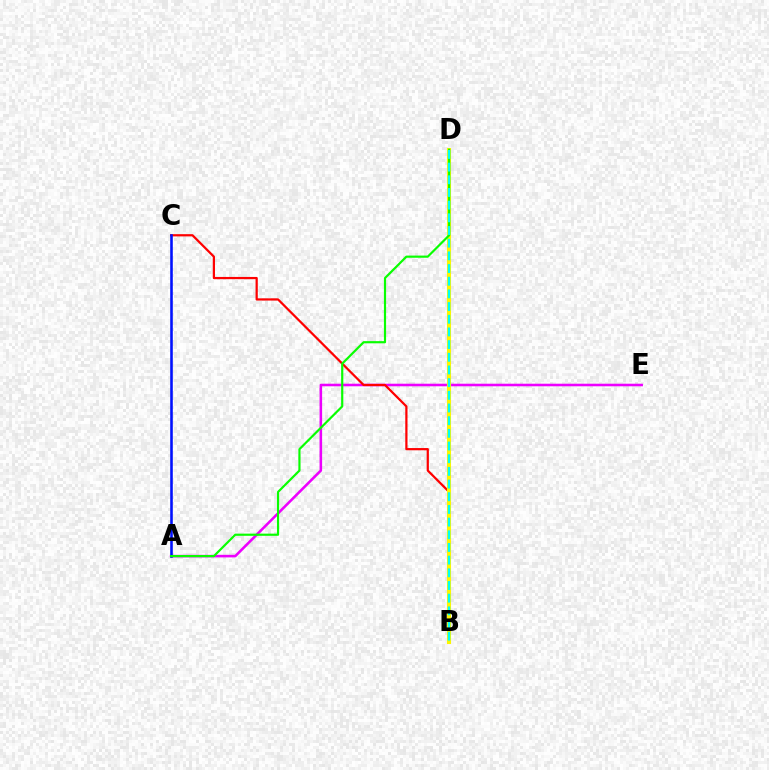{('A', 'E'): [{'color': '#ee00ff', 'line_style': 'solid', 'thickness': 1.85}], ('B', 'C'): [{'color': '#ff0000', 'line_style': 'solid', 'thickness': 1.61}], ('B', 'D'): [{'color': '#fcf500', 'line_style': 'solid', 'thickness': 2.93}, {'color': '#00fff6', 'line_style': 'dashed', 'thickness': 1.72}], ('A', 'C'): [{'color': '#0010ff', 'line_style': 'solid', 'thickness': 1.86}], ('A', 'D'): [{'color': '#08ff00', 'line_style': 'solid', 'thickness': 1.57}]}